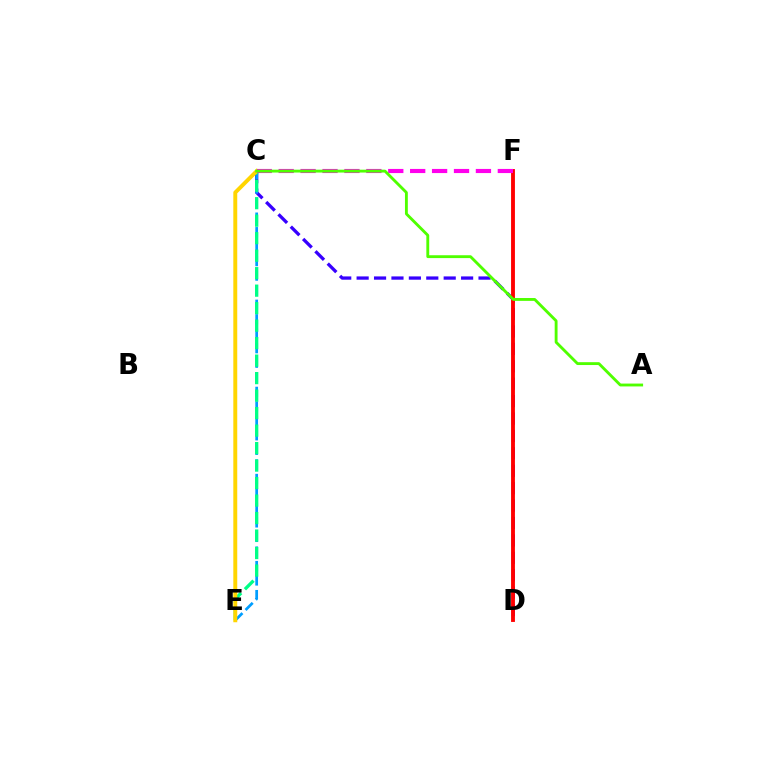{('C', 'D'): [{'color': '#3700ff', 'line_style': 'dashed', 'thickness': 2.37}], ('C', 'E'): [{'color': '#009eff', 'line_style': 'dashed', 'thickness': 1.97}, {'color': '#00ff86', 'line_style': 'dashed', 'thickness': 2.38}, {'color': '#ffd500', 'line_style': 'solid', 'thickness': 2.83}], ('D', 'F'): [{'color': '#ff0000', 'line_style': 'solid', 'thickness': 2.78}], ('C', 'F'): [{'color': '#ff00ed', 'line_style': 'dashed', 'thickness': 2.98}], ('A', 'C'): [{'color': '#4fff00', 'line_style': 'solid', 'thickness': 2.06}]}